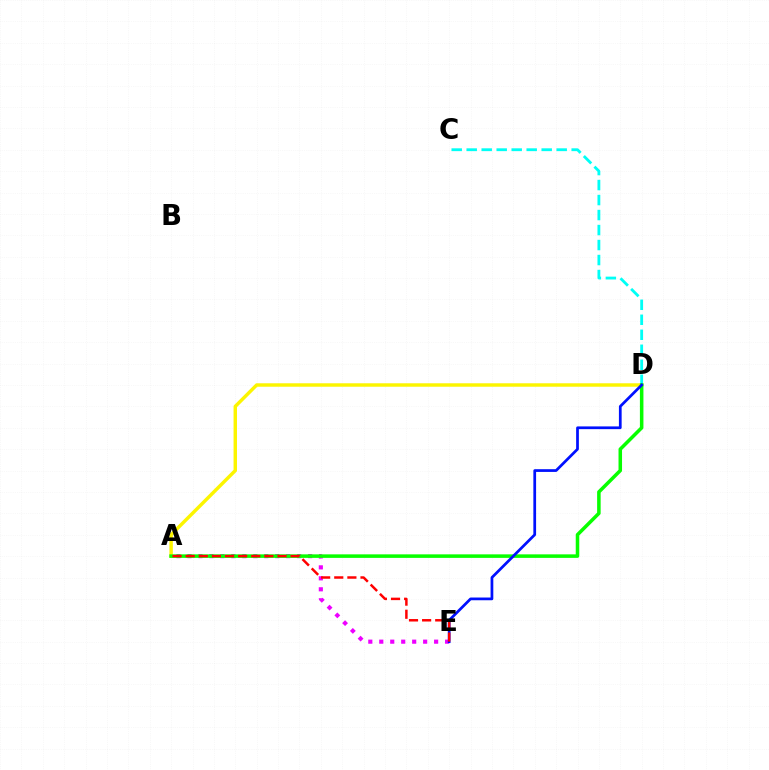{('A', 'D'): [{'color': '#fcf500', 'line_style': 'solid', 'thickness': 2.48}, {'color': '#08ff00', 'line_style': 'solid', 'thickness': 2.54}], ('C', 'D'): [{'color': '#00fff6', 'line_style': 'dashed', 'thickness': 2.04}], ('A', 'E'): [{'color': '#ee00ff', 'line_style': 'dotted', 'thickness': 2.98}, {'color': '#ff0000', 'line_style': 'dashed', 'thickness': 1.78}], ('D', 'E'): [{'color': '#0010ff', 'line_style': 'solid', 'thickness': 1.97}]}